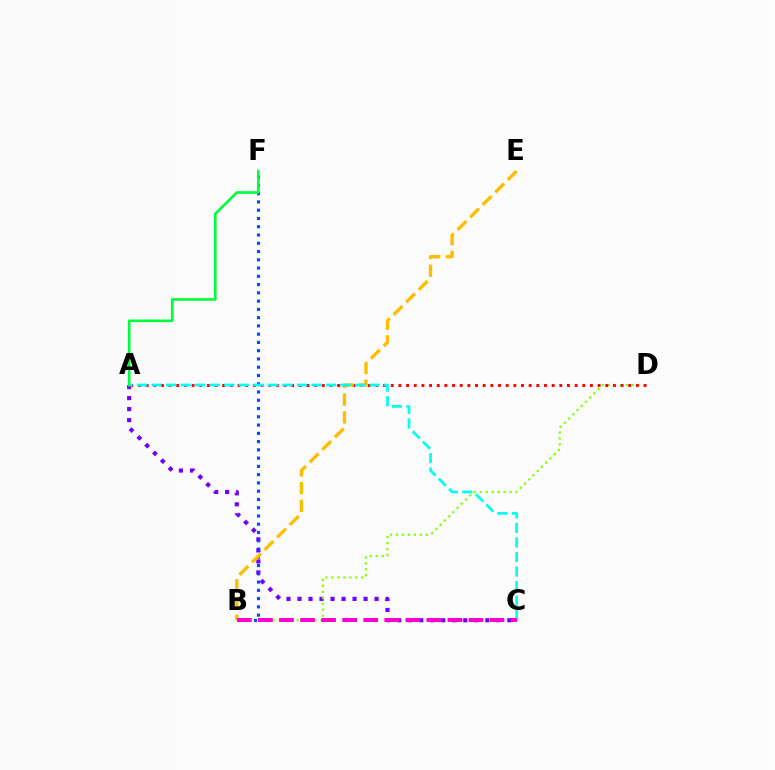{('A', 'C'): [{'color': '#7200ff', 'line_style': 'dotted', 'thickness': 2.99}, {'color': '#00fff6', 'line_style': 'dashed', 'thickness': 1.98}], ('B', 'D'): [{'color': '#84ff00', 'line_style': 'dotted', 'thickness': 1.62}], ('B', 'F'): [{'color': '#004bff', 'line_style': 'dotted', 'thickness': 2.25}], ('A', 'D'): [{'color': '#ff0000', 'line_style': 'dotted', 'thickness': 2.08}], ('A', 'F'): [{'color': '#00ff39', 'line_style': 'solid', 'thickness': 1.9}], ('B', 'E'): [{'color': '#ffbd00', 'line_style': 'dashed', 'thickness': 2.41}], ('B', 'C'): [{'color': '#ff00cf', 'line_style': 'dashed', 'thickness': 2.86}]}